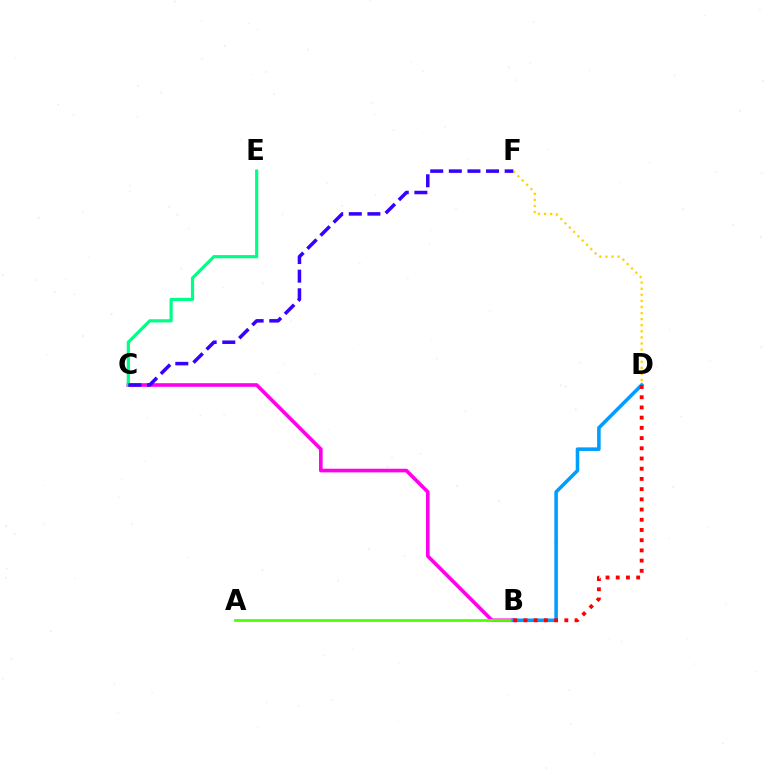{('B', 'C'): [{'color': '#ff00ed', 'line_style': 'solid', 'thickness': 2.62}], ('D', 'F'): [{'color': '#ffd500', 'line_style': 'dotted', 'thickness': 1.65}], ('C', 'E'): [{'color': '#00ff86', 'line_style': 'solid', 'thickness': 2.3}], ('A', 'B'): [{'color': '#4fff00', 'line_style': 'solid', 'thickness': 1.99}], ('B', 'D'): [{'color': '#009eff', 'line_style': 'solid', 'thickness': 2.57}, {'color': '#ff0000', 'line_style': 'dotted', 'thickness': 2.77}], ('C', 'F'): [{'color': '#3700ff', 'line_style': 'dashed', 'thickness': 2.53}]}